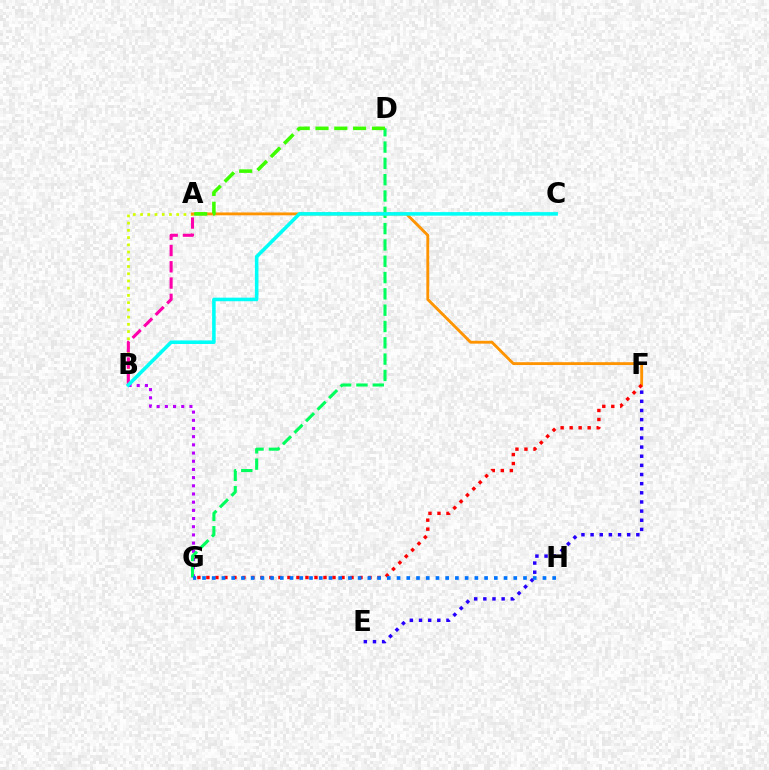{('A', 'B'): [{'color': '#d1ff00', 'line_style': 'dotted', 'thickness': 1.96}, {'color': '#ff00ac', 'line_style': 'dashed', 'thickness': 2.21}], ('B', 'G'): [{'color': '#b900ff', 'line_style': 'dotted', 'thickness': 2.22}], ('D', 'G'): [{'color': '#00ff5c', 'line_style': 'dashed', 'thickness': 2.22}], ('E', 'F'): [{'color': '#2500ff', 'line_style': 'dotted', 'thickness': 2.49}], ('A', 'F'): [{'color': '#ff9400', 'line_style': 'solid', 'thickness': 2.05}], ('F', 'G'): [{'color': '#ff0000', 'line_style': 'dotted', 'thickness': 2.45}], ('G', 'H'): [{'color': '#0074ff', 'line_style': 'dotted', 'thickness': 2.64}], ('A', 'D'): [{'color': '#3dff00', 'line_style': 'dashed', 'thickness': 2.56}], ('B', 'C'): [{'color': '#00fff6', 'line_style': 'solid', 'thickness': 2.57}]}